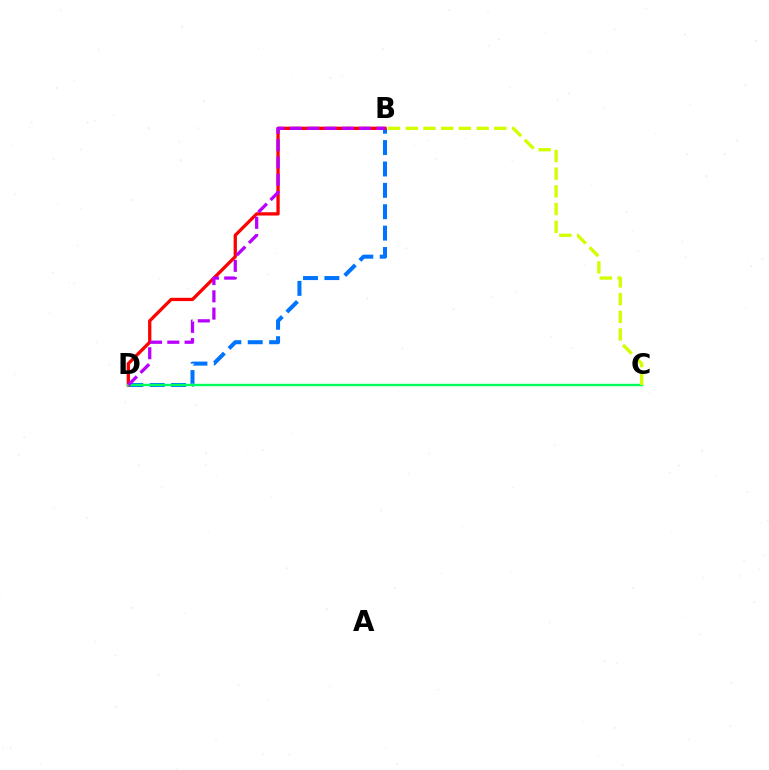{('B', 'D'): [{'color': '#0074ff', 'line_style': 'dashed', 'thickness': 2.9}, {'color': '#ff0000', 'line_style': 'solid', 'thickness': 2.37}, {'color': '#b900ff', 'line_style': 'dashed', 'thickness': 2.35}], ('C', 'D'): [{'color': '#00ff5c', 'line_style': 'solid', 'thickness': 1.73}], ('B', 'C'): [{'color': '#d1ff00', 'line_style': 'dashed', 'thickness': 2.41}]}